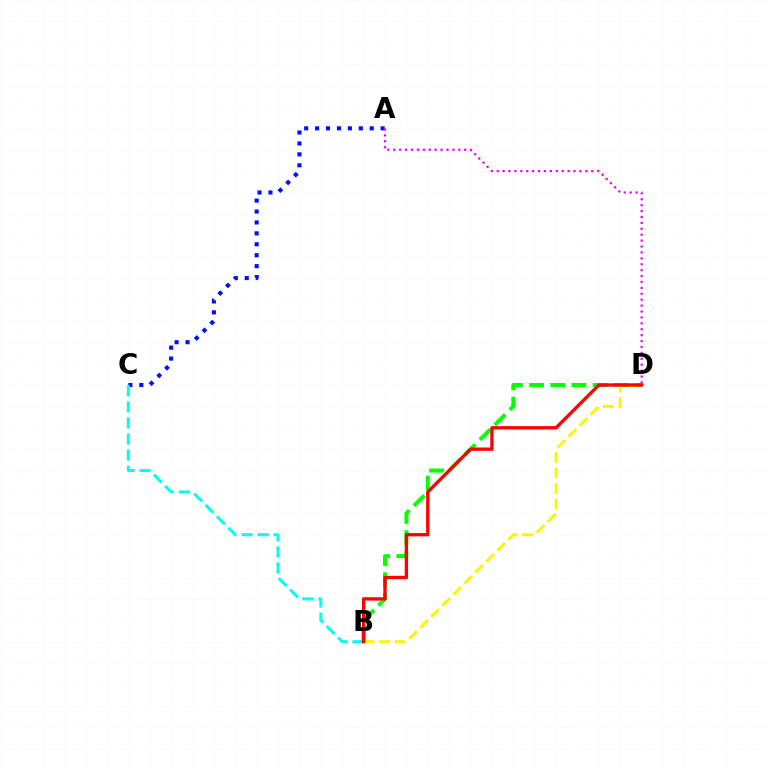{('A', 'C'): [{'color': '#0010ff', 'line_style': 'dotted', 'thickness': 2.97}], ('B', 'C'): [{'color': '#00fff6', 'line_style': 'dashed', 'thickness': 2.18}], ('B', 'D'): [{'color': '#08ff00', 'line_style': 'dashed', 'thickness': 2.87}, {'color': '#fcf500', 'line_style': 'dashed', 'thickness': 2.12}, {'color': '#ff0000', 'line_style': 'solid', 'thickness': 2.4}], ('A', 'D'): [{'color': '#ee00ff', 'line_style': 'dotted', 'thickness': 1.61}]}